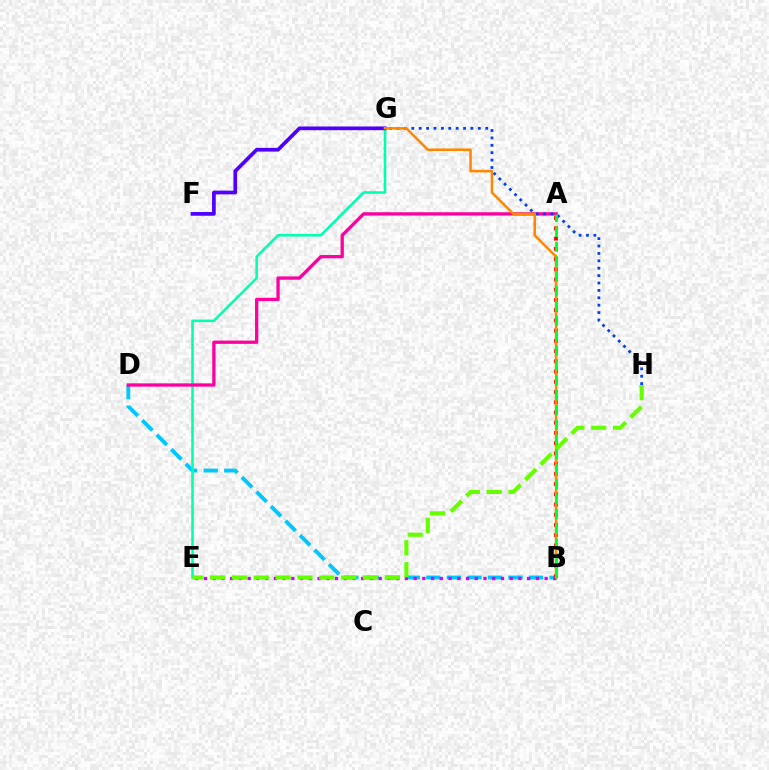{('A', 'B'): [{'color': '#eeff00', 'line_style': 'dotted', 'thickness': 1.57}, {'color': '#ff0000', 'line_style': 'dotted', 'thickness': 2.78}, {'color': '#00ff27', 'line_style': 'dashed', 'thickness': 2.02}], ('B', 'D'): [{'color': '#00c7ff', 'line_style': 'dashed', 'thickness': 2.79}], ('B', 'E'): [{'color': '#d600ff', 'line_style': 'dotted', 'thickness': 2.37}], ('E', 'G'): [{'color': '#00ffaf', 'line_style': 'solid', 'thickness': 1.84}], ('A', 'D'): [{'color': '#ff00a0', 'line_style': 'solid', 'thickness': 2.37}], ('G', 'H'): [{'color': '#003fff', 'line_style': 'dotted', 'thickness': 2.01}], ('F', 'G'): [{'color': '#4f00ff', 'line_style': 'solid', 'thickness': 2.67}], ('B', 'G'): [{'color': '#ff8800', 'line_style': 'solid', 'thickness': 1.83}], ('E', 'H'): [{'color': '#66ff00', 'line_style': 'dashed', 'thickness': 2.97}]}